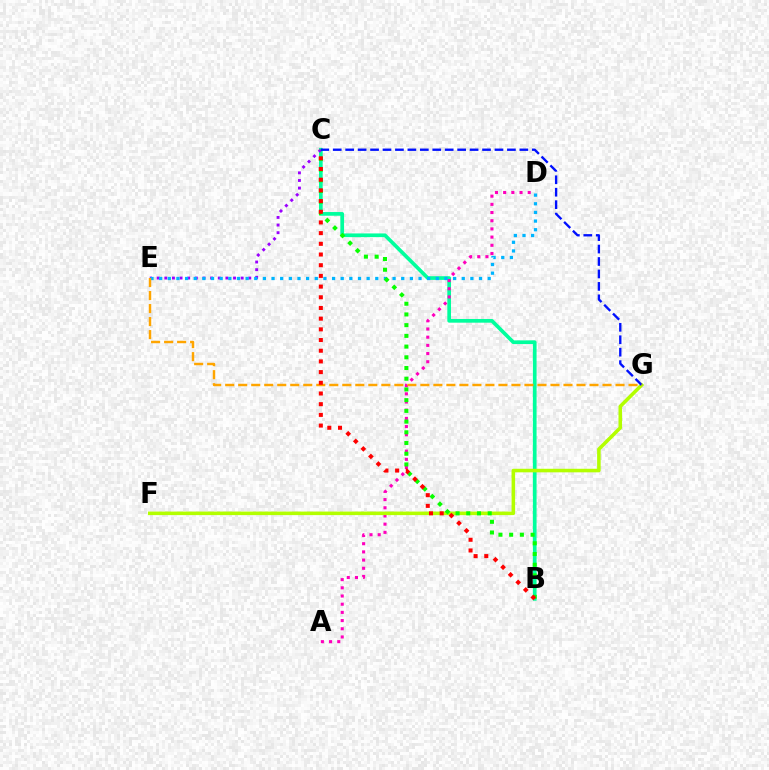{('B', 'C'): [{'color': '#00ff9d', 'line_style': 'solid', 'thickness': 2.66}, {'color': '#08ff00', 'line_style': 'dotted', 'thickness': 2.91}, {'color': '#ff0000', 'line_style': 'dotted', 'thickness': 2.9}], ('C', 'E'): [{'color': '#9b00ff', 'line_style': 'dotted', 'thickness': 2.07}], ('A', 'D'): [{'color': '#ff00bd', 'line_style': 'dotted', 'thickness': 2.22}], ('F', 'G'): [{'color': '#b3ff00', 'line_style': 'solid', 'thickness': 2.56}], ('D', 'E'): [{'color': '#00b5ff', 'line_style': 'dotted', 'thickness': 2.35}], ('C', 'G'): [{'color': '#0010ff', 'line_style': 'dashed', 'thickness': 1.69}], ('E', 'G'): [{'color': '#ffa500', 'line_style': 'dashed', 'thickness': 1.77}]}